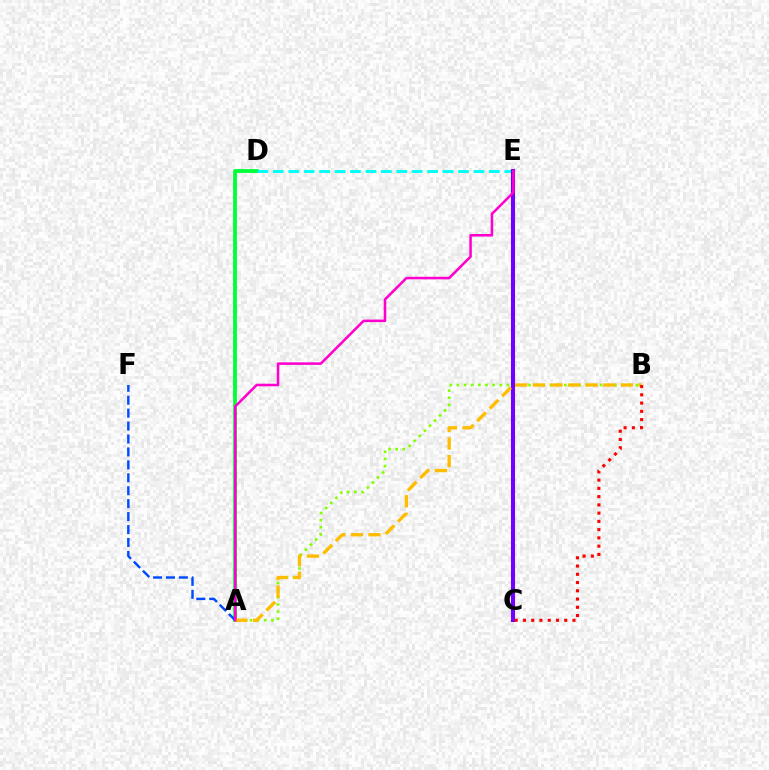{('A', 'B'): [{'color': '#84ff00', 'line_style': 'dotted', 'thickness': 1.95}, {'color': '#ffbd00', 'line_style': 'dashed', 'thickness': 2.39}], ('A', 'D'): [{'color': '#00ff39', 'line_style': 'solid', 'thickness': 2.74}], ('D', 'E'): [{'color': '#00fff6', 'line_style': 'dashed', 'thickness': 2.1}], ('C', 'E'): [{'color': '#7200ff', 'line_style': 'solid', 'thickness': 2.94}], ('A', 'F'): [{'color': '#004bff', 'line_style': 'dashed', 'thickness': 1.76}], ('A', 'E'): [{'color': '#ff00cf', 'line_style': 'solid', 'thickness': 1.83}], ('B', 'C'): [{'color': '#ff0000', 'line_style': 'dotted', 'thickness': 2.24}]}